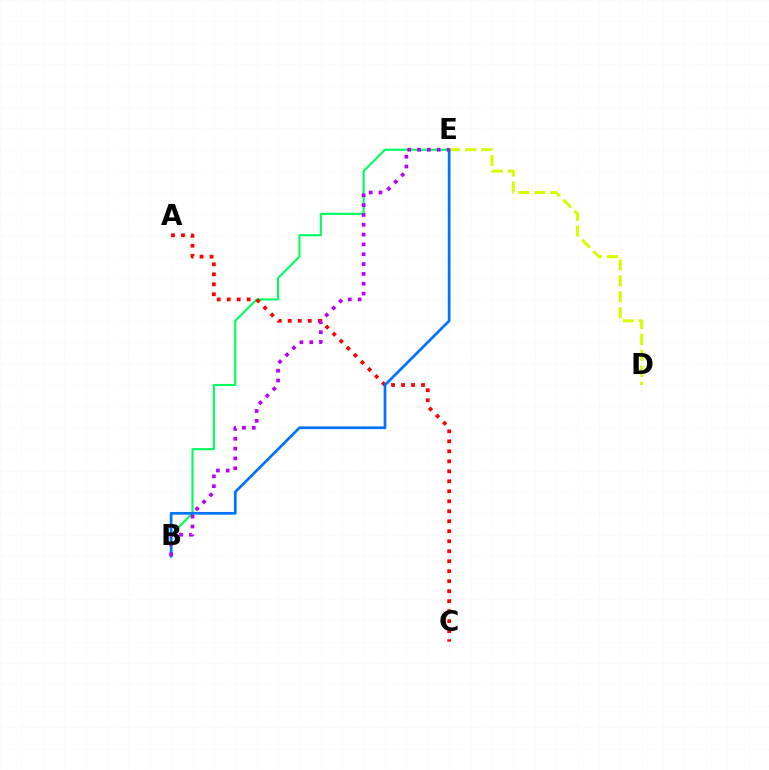{('B', 'E'): [{'color': '#00ff5c', 'line_style': 'solid', 'thickness': 1.53}, {'color': '#0074ff', 'line_style': 'solid', 'thickness': 1.96}, {'color': '#b900ff', 'line_style': 'dotted', 'thickness': 2.67}], ('D', 'E'): [{'color': '#d1ff00', 'line_style': 'dashed', 'thickness': 2.17}], ('A', 'C'): [{'color': '#ff0000', 'line_style': 'dotted', 'thickness': 2.71}]}